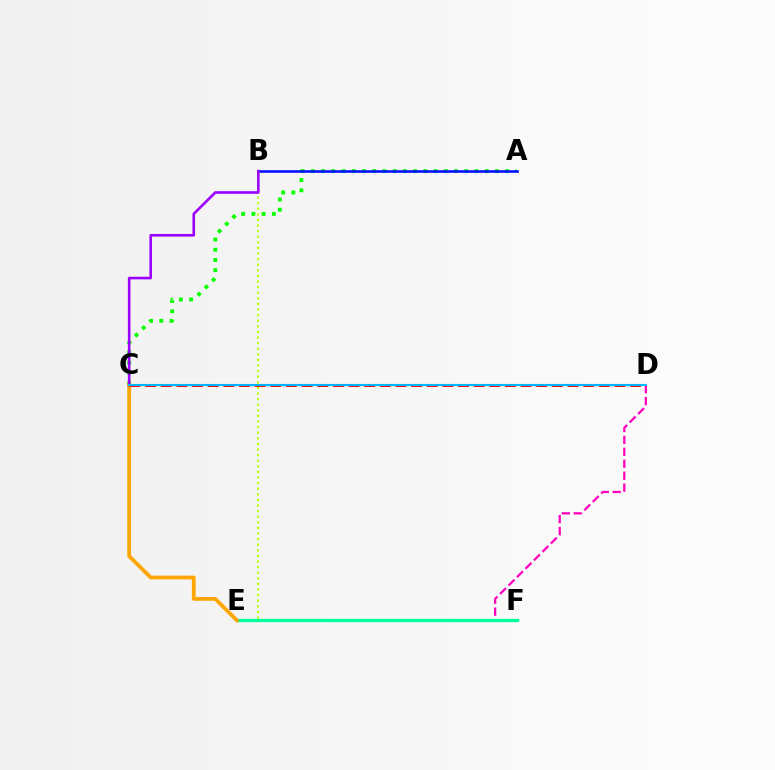{('A', 'C'): [{'color': '#08ff00', 'line_style': 'dotted', 'thickness': 2.78}], ('B', 'E'): [{'color': '#b3ff00', 'line_style': 'dotted', 'thickness': 1.52}], ('D', 'E'): [{'color': '#ff00bd', 'line_style': 'dashed', 'thickness': 1.62}], ('E', 'F'): [{'color': '#00ff9d', 'line_style': 'solid', 'thickness': 2.38}], ('C', 'E'): [{'color': '#ffa500', 'line_style': 'solid', 'thickness': 2.71}], ('A', 'B'): [{'color': '#0010ff', 'line_style': 'solid', 'thickness': 1.87}], ('B', 'C'): [{'color': '#9b00ff', 'line_style': 'solid', 'thickness': 1.88}], ('C', 'D'): [{'color': '#ff0000', 'line_style': 'dashed', 'thickness': 2.13}, {'color': '#00b5ff', 'line_style': 'solid', 'thickness': 1.51}]}